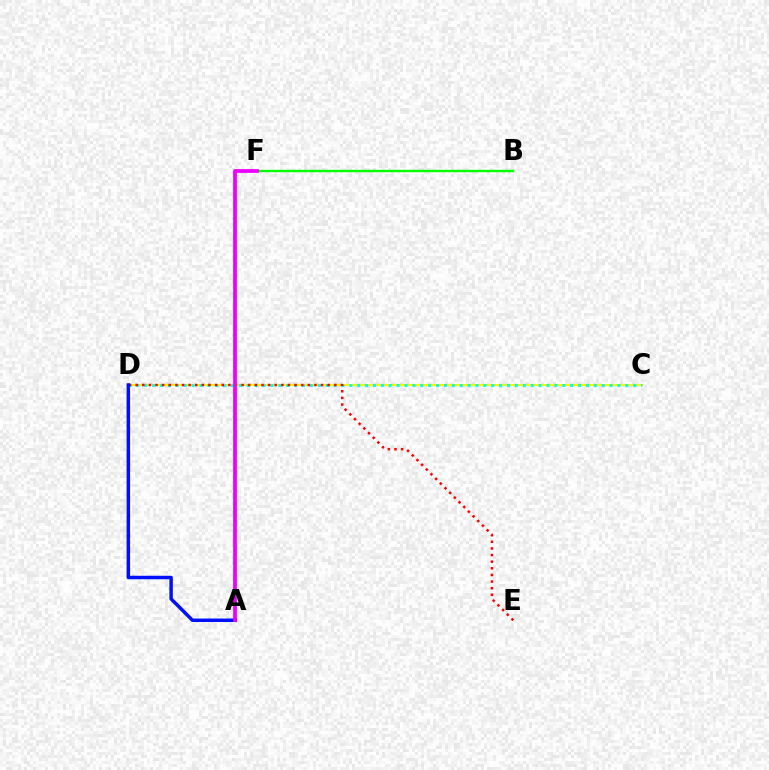{('C', 'D'): [{'color': '#fcf500', 'line_style': 'solid', 'thickness': 1.54}, {'color': '#00fff6', 'line_style': 'dotted', 'thickness': 2.14}], ('B', 'F'): [{'color': '#08ff00', 'line_style': 'solid', 'thickness': 1.74}], ('D', 'E'): [{'color': '#ff0000', 'line_style': 'dotted', 'thickness': 1.8}], ('A', 'D'): [{'color': '#0010ff', 'line_style': 'solid', 'thickness': 2.51}], ('A', 'F'): [{'color': '#ee00ff', 'line_style': 'solid', 'thickness': 2.71}]}